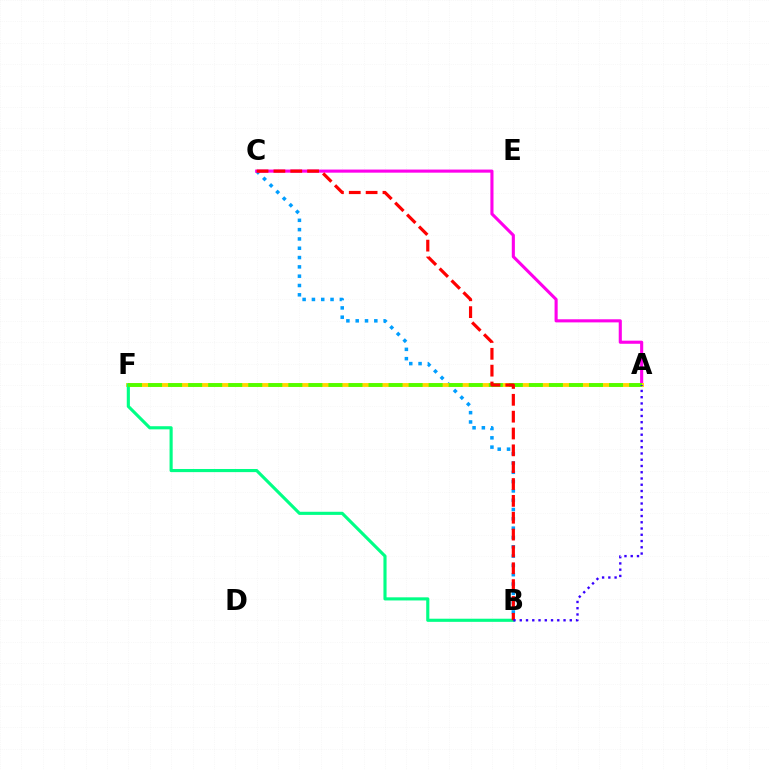{('B', 'C'): [{'color': '#009eff', 'line_style': 'dotted', 'thickness': 2.53}, {'color': '#ff0000', 'line_style': 'dashed', 'thickness': 2.29}], ('A', 'C'): [{'color': '#ff00ed', 'line_style': 'solid', 'thickness': 2.24}], ('A', 'F'): [{'color': '#ffd500', 'line_style': 'solid', 'thickness': 2.78}, {'color': '#4fff00', 'line_style': 'dashed', 'thickness': 2.72}], ('B', 'F'): [{'color': '#00ff86', 'line_style': 'solid', 'thickness': 2.25}], ('A', 'B'): [{'color': '#3700ff', 'line_style': 'dotted', 'thickness': 1.7}]}